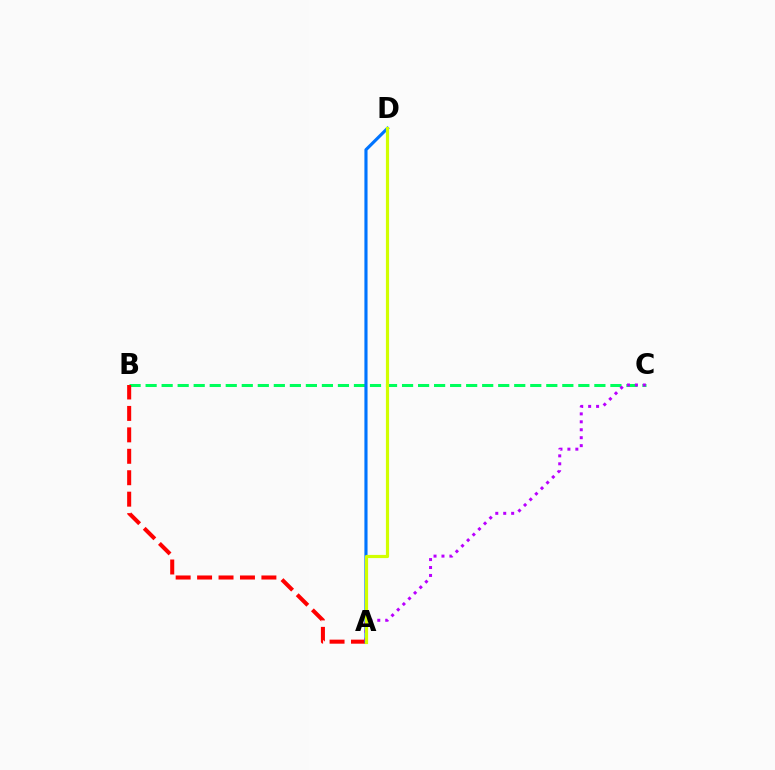{('B', 'C'): [{'color': '#00ff5c', 'line_style': 'dashed', 'thickness': 2.18}], ('A', 'B'): [{'color': '#ff0000', 'line_style': 'dashed', 'thickness': 2.91}], ('A', 'D'): [{'color': '#0074ff', 'line_style': 'solid', 'thickness': 2.25}, {'color': '#d1ff00', 'line_style': 'solid', 'thickness': 2.29}], ('A', 'C'): [{'color': '#b900ff', 'line_style': 'dotted', 'thickness': 2.16}]}